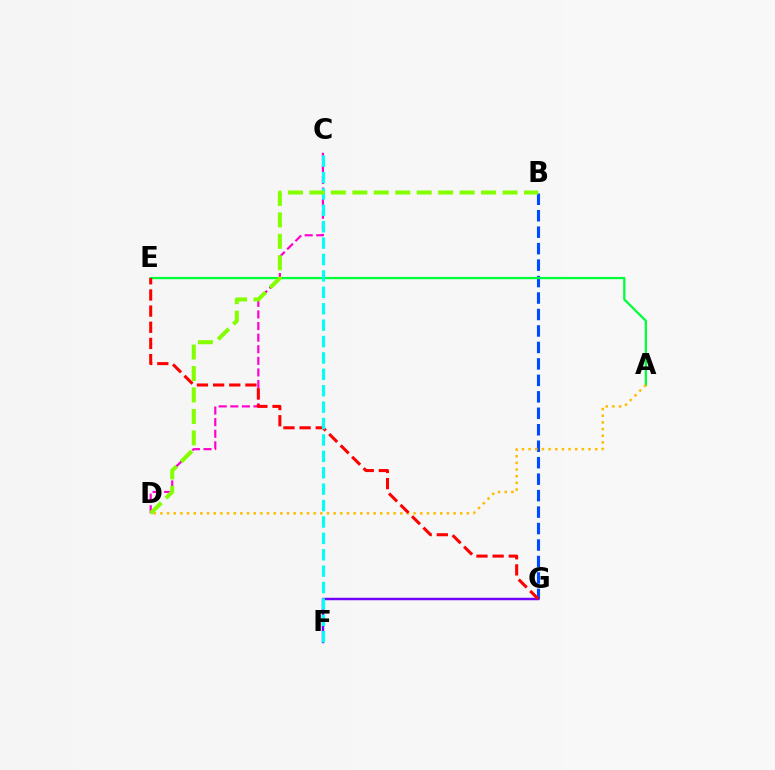{('B', 'G'): [{'color': '#004bff', 'line_style': 'dashed', 'thickness': 2.24}], ('A', 'E'): [{'color': '#00ff39', 'line_style': 'solid', 'thickness': 1.64}], ('C', 'D'): [{'color': '#ff00cf', 'line_style': 'dashed', 'thickness': 1.58}], ('F', 'G'): [{'color': '#7200ff', 'line_style': 'solid', 'thickness': 1.76}], ('A', 'D'): [{'color': '#ffbd00', 'line_style': 'dotted', 'thickness': 1.81}], ('E', 'G'): [{'color': '#ff0000', 'line_style': 'dashed', 'thickness': 2.19}], ('C', 'F'): [{'color': '#00fff6', 'line_style': 'dashed', 'thickness': 2.23}], ('B', 'D'): [{'color': '#84ff00', 'line_style': 'dashed', 'thickness': 2.92}]}